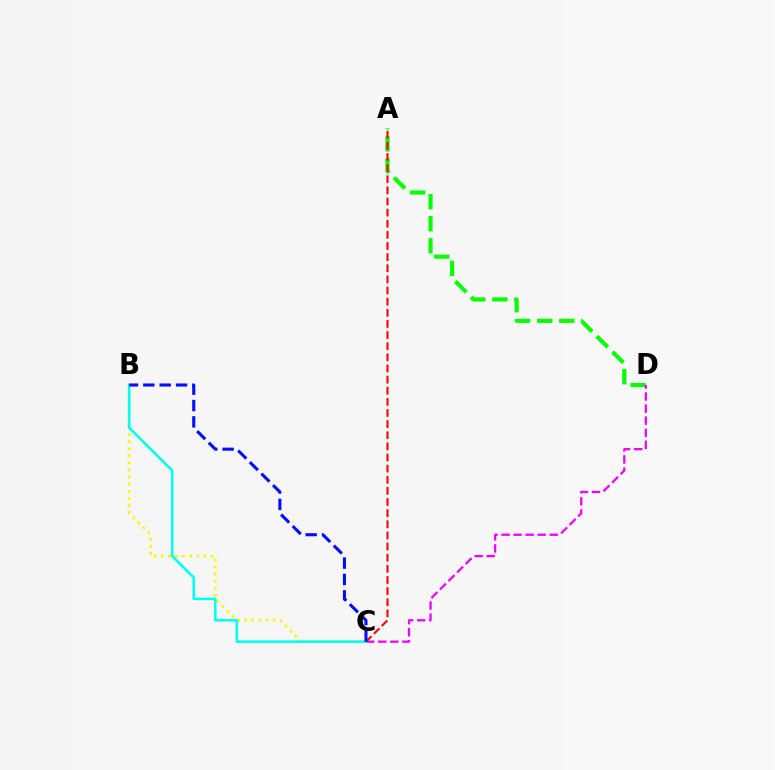{('A', 'D'): [{'color': '#08ff00', 'line_style': 'dashed', 'thickness': 3.0}], ('C', 'D'): [{'color': '#ee00ff', 'line_style': 'dashed', 'thickness': 1.64}], ('B', 'C'): [{'color': '#fcf500', 'line_style': 'dotted', 'thickness': 1.93}, {'color': '#00fff6', 'line_style': 'solid', 'thickness': 1.86}, {'color': '#0010ff', 'line_style': 'dashed', 'thickness': 2.22}], ('A', 'C'): [{'color': '#ff0000', 'line_style': 'dashed', 'thickness': 1.51}]}